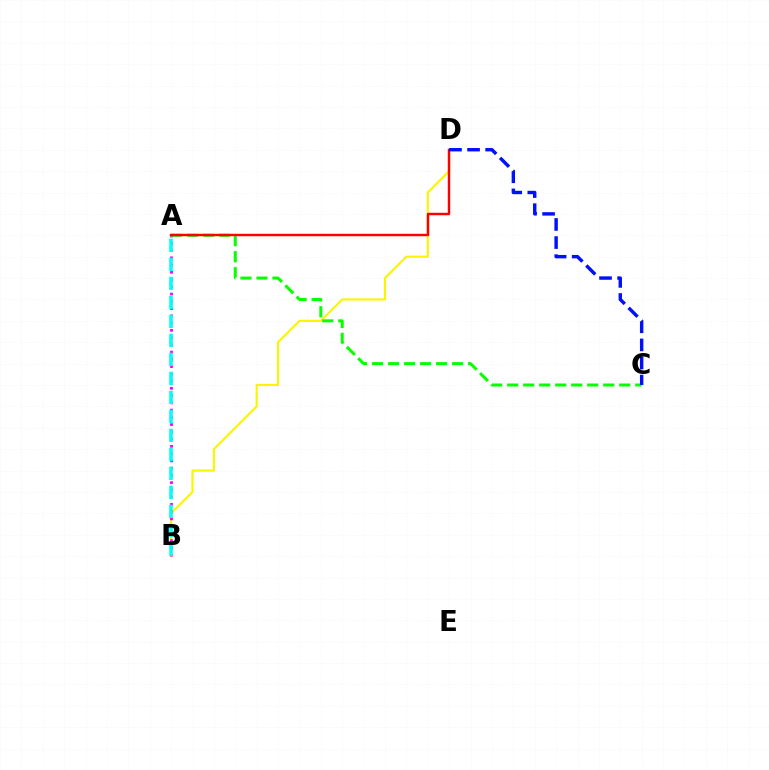{('B', 'D'): [{'color': '#fcf500', 'line_style': 'solid', 'thickness': 1.54}], ('A', 'B'): [{'color': '#ee00ff', 'line_style': 'dotted', 'thickness': 1.97}, {'color': '#00fff6', 'line_style': 'dashed', 'thickness': 2.58}], ('A', 'C'): [{'color': '#08ff00', 'line_style': 'dashed', 'thickness': 2.17}], ('A', 'D'): [{'color': '#ff0000', 'line_style': 'solid', 'thickness': 1.76}], ('C', 'D'): [{'color': '#0010ff', 'line_style': 'dashed', 'thickness': 2.46}]}